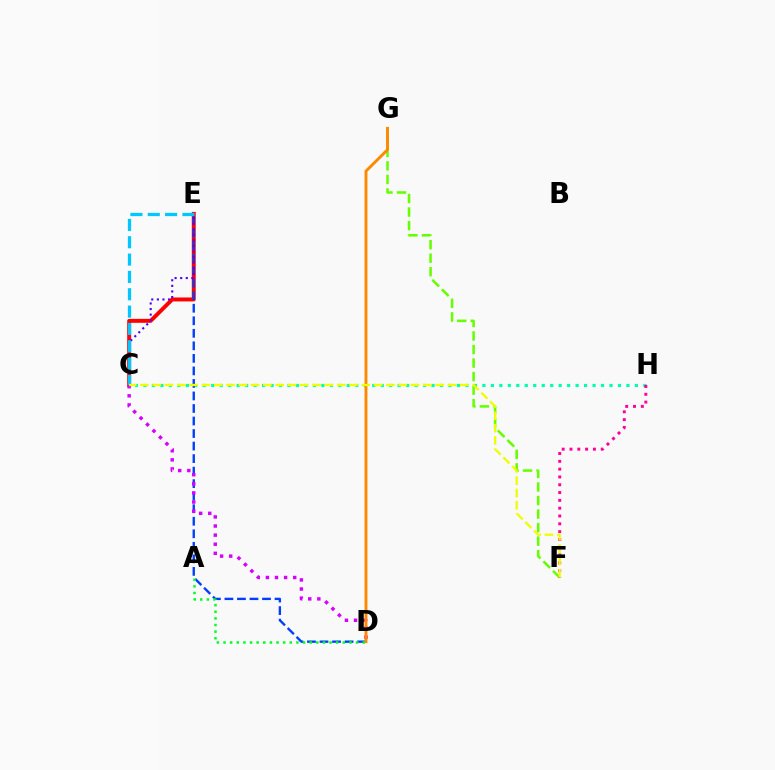{('C', 'E'): [{'color': '#ff0000', 'line_style': 'solid', 'thickness': 2.84}, {'color': '#4f00ff', 'line_style': 'dotted', 'thickness': 1.52}, {'color': '#00c7ff', 'line_style': 'dashed', 'thickness': 2.36}], ('C', 'H'): [{'color': '#00ffaf', 'line_style': 'dotted', 'thickness': 2.3}], ('F', 'G'): [{'color': '#66ff00', 'line_style': 'dashed', 'thickness': 1.84}], ('D', 'E'): [{'color': '#003fff', 'line_style': 'dashed', 'thickness': 1.7}], ('F', 'H'): [{'color': '#ff00a0', 'line_style': 'dotted', 'thickness': 2.12}], ('C', 'D'): [{'color': '#d600ff', 'line_style': 'dotted', 'thickness': 2.47}], ('D', 'G'): [{'color': '#ff8800', 'line_style': 'solid', 'thickness': 2.09}], ('C', 'F'): [{'color': '#eeff00', 'line_style': 'dashed', 'thickness': 1.67}], ('A', 'D'): [{'color': '#00ff27', 'line_style': 'dotted', 'thickness': 1.8}]}